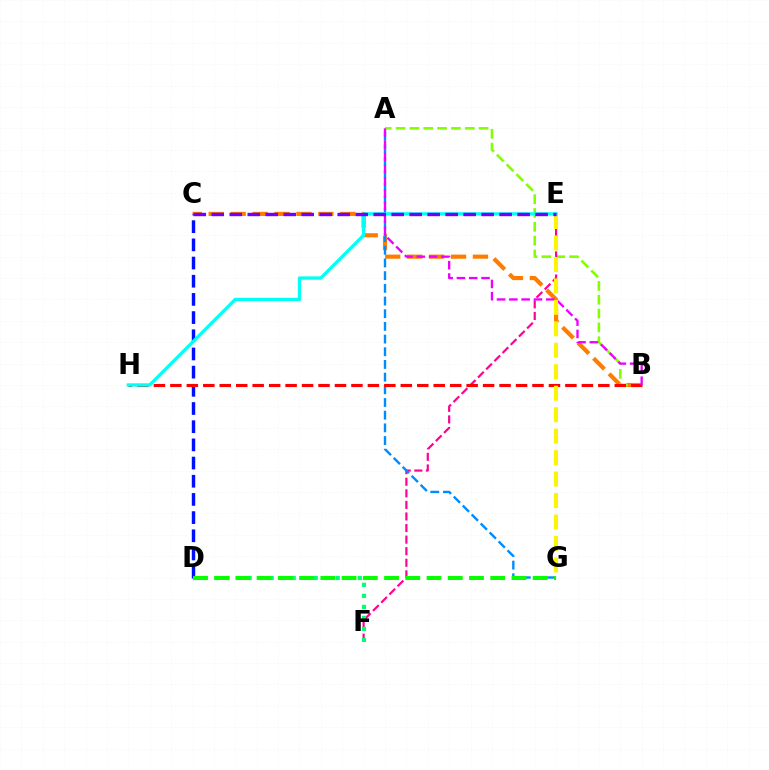{('B', 'C'): [{'color': '#ff7c00', 'line_style': 'dashed', 'thickness': 2.98}], ('A', 'B'): [{'color': '#84ff00', 'line_style': 'dashed', 'thickness': 1.88}, {'color': '#ee00ff', 'line_style': 'dashed', 'thickness': 1.67}], ('E', 'F'): [{'color': '#ff0094', 'line_style': 'dashed', 'thickness': 1.57}], ('A', 'G'): [{'color': '#008cff', 'line_style': 'dashed', 'thickness': 1.72}], ('C', 'D'): [{'color': '#0010ff', 'line_style': 'dashed', 'thickness': 2.47}], ('B', 'H'): [{'color': '#ff0000', 'line_style': 'dashed', 'thickness': 2.24}], ('D', 'F'): [{'color': '#00ff74', 'line_style': 'dotted', 'thickness': 2.99}], ('E', 'G'): [{'color': '#fcf500', 'line_style': 'dashed', 'thickness': 2.92}], ('E', 'H'): [{'color': '#00fff6', 'line_style': 'solid', 'thickness': 2.38}], ('C', 'E'): [{'color': '#7200ff', 'line_style': 'dashed', 'thickness': 2.44}], ('D', 'G'): [{'color': '#08ff00', 'line_style': 'dashed', 'thickness': 2.88}]}